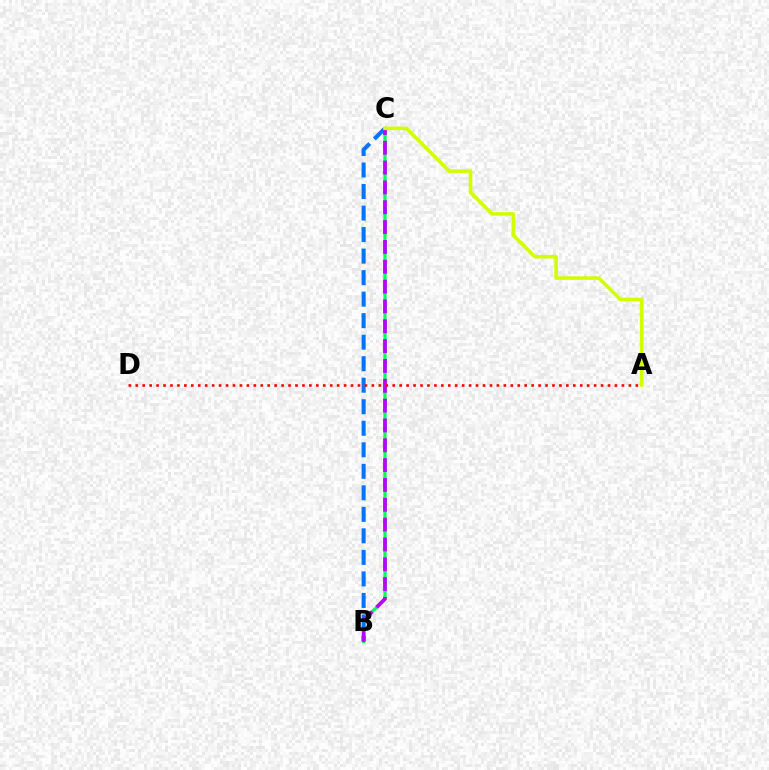{('B', 'C'): [{'color': '#00ff5c', 'line_style': 'solid', 'thickness': 2.33}, {'color': '#0074ff', 'line_style': 'dashed', 'thickness': 2.92}, {'color': '#b900ff', 'line_style': 'dashed', 'thickness': 2.69}], ('A', 'D'): [{'color': '#ff0000', 'line_style': 'dotted', 'thickness': 1.89}], ('A', 'C'): [{'color': '#d1ff00', 'line_style': 'solid', 'thickness': 2.59}]}